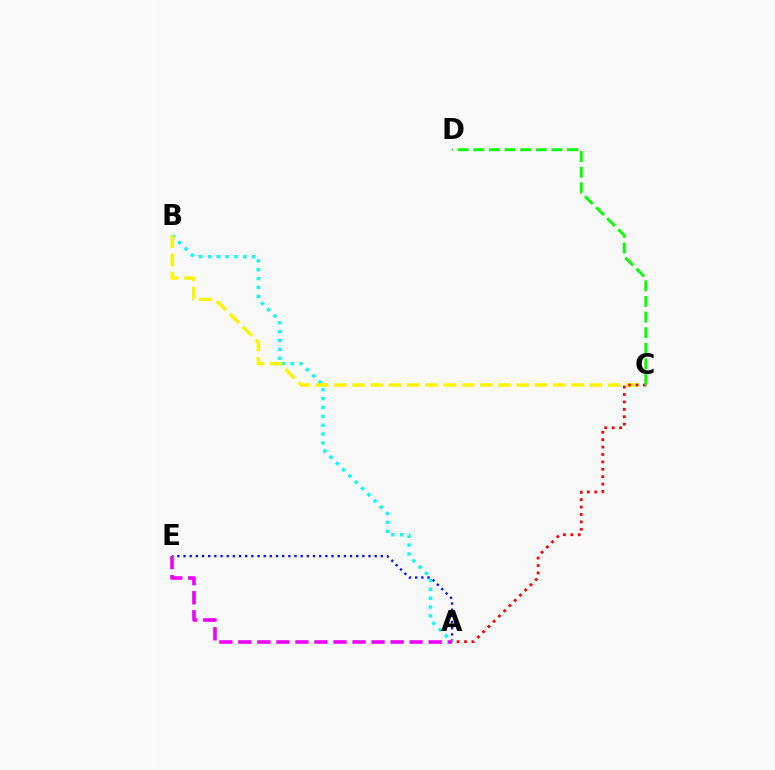{('A', 'E'): [{'color': '#0010ff', 'line_style': 'dotted', 'thickness': 1.68}, {'color': '#ee00ff', 'line_style': 'dashed', 'thickness': 2.59}], ('A', 'B'): [{'color': '#00fff6', 'line_style': 'dotted', 'thickness': 2.41}], ('B', 'C'): [{'color': '#fcf500', 'line_style': 'dashed', 'thickness': 2.48}], ('A', 'C'): [{'color': '#ff0000', 'line_style': 'dotted', 'thickness': 2.01}], ('C', 'D'): [{'color': '#08ff00', 'line_style': 'dashed', 'thickness': 2.12}]}